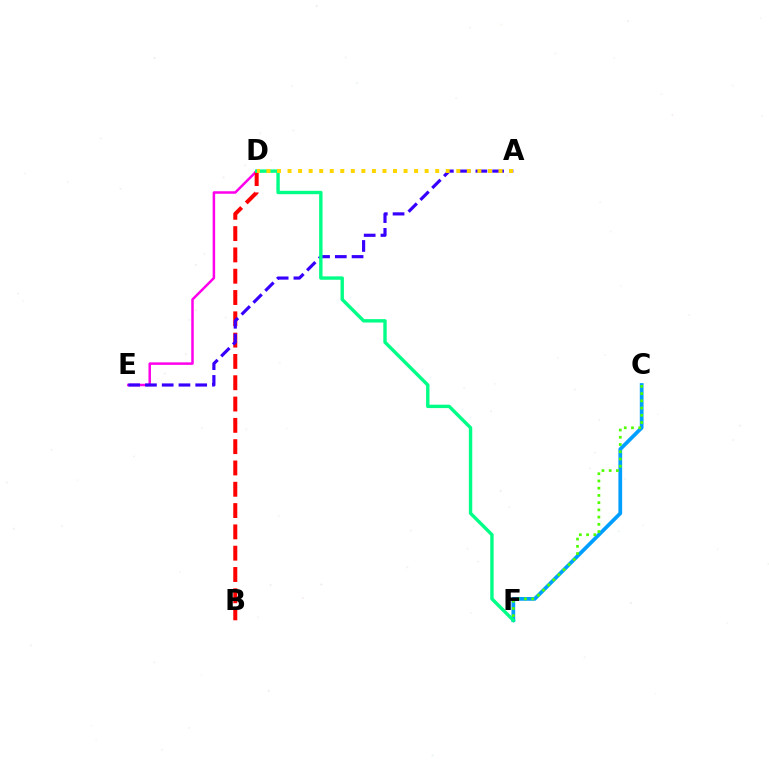{('D', 'E'): [{'color': '#ff00ed', 'line_style': 'solid', 'thickness': 1.81}], ('B', 'D'): [{'color': '#ff0000', 'line_style': 'dashed', 'thickness': 2.89}], ('A', 'E'): [{'color': '#3700ff', 'line_style': 'dashed', 'thickness': 2.28}], ('C', 'F'): [{'color': '#009eff', 'line_style': 'solid', 'thickness': 2.69}, {'color': '#4fff00', 'line_style': 'dotted', 'thickness': 1.96}], ('D', 'F'): [{'color': '#00ff86', 'line_style': 'solid', 'thickness': 2.44}], ('A', 'D'): [{'color': '#ffd500', 'line_style': 'dotted', 'thickness': 2.87}]}